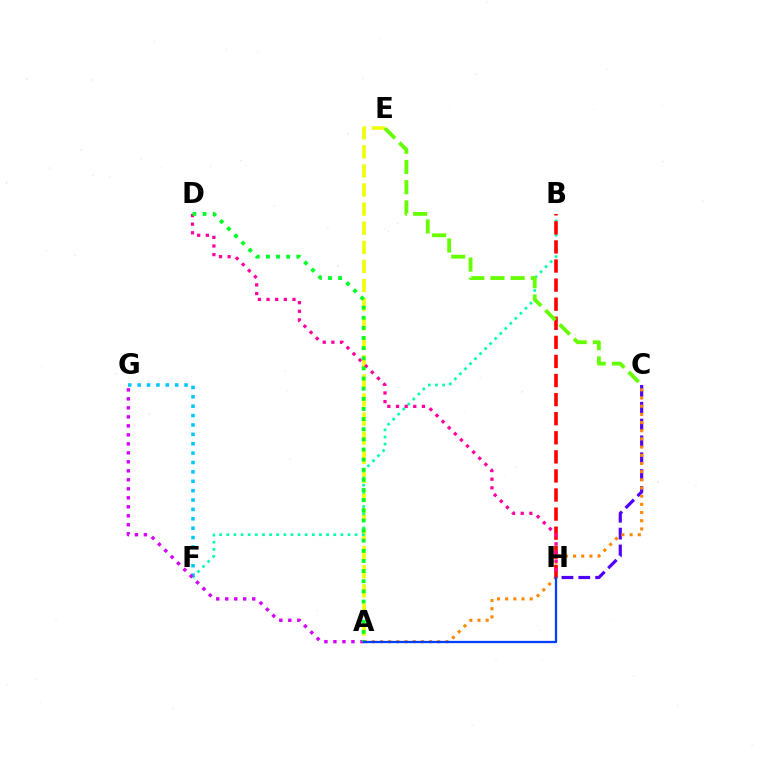{('C', 'H'): [{'color': '#4f00ff', 'line_style': 'dashed', 'thickness': 2.29}], ('A', 'E'): [{'color': '#eeff00', 'line_style': 'dashed', 'thickness': 2.59}], ('B', 'F'): [{'color': '#00ffaf', 'line_style': 'dotted', 'thickness': 1.94}], ('F', 'G'): [{'color': '#00c7ff', 'line_style': 'dotted', 'thickness': 2.55}], ('A', 'G'): [{'color': '#d600ff', 'line_style': 'dotted', 'thickness': 2.44}], ('A', 'C'): [{'color': '#ff8800', 'line_style': 'dotted', 'thickness': 2.22}], ('B', 'H'): [{'color': '#ff0000', 'line_style': 'dashed', 'thickness': 2.59}], ('D', 'H'): [{'color': '#ff00a0', 'line_style': 'dotted', 'thickness': 2.35}], ('A', 'D'): [{'color': '#00ff27', 'line_style': 'dotted', 'thickness': 2.75}], ('C', 'E'): [{'color': '#66ff00', 'line_style': 'dashed', 'thickness': 2.75}], ('A', 'H'): [{'color': '#003fff', 'line_style': 'solid', 'thickness': 1.64}]}